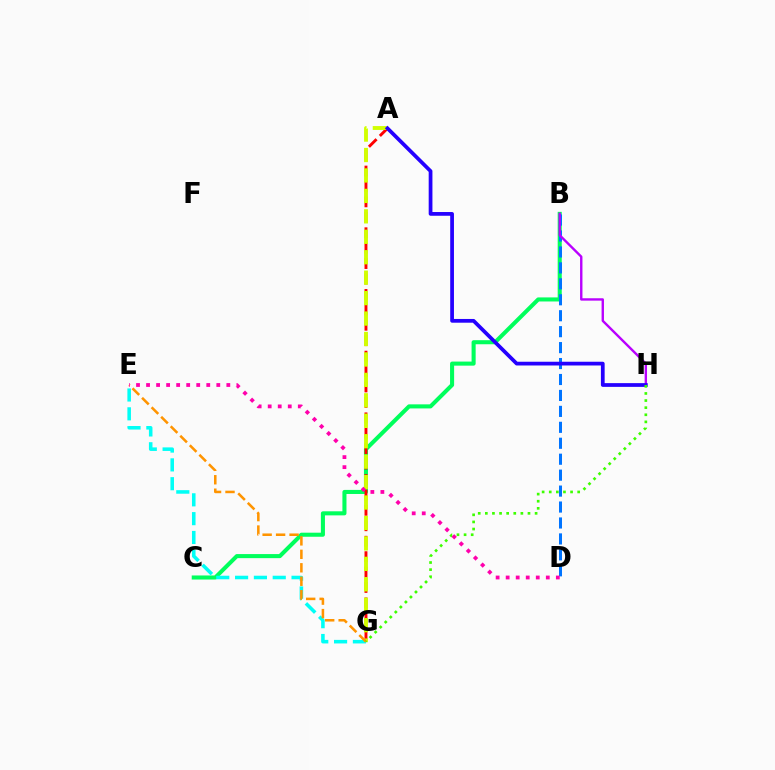{('B', 'C'): [{'color': '#00ff5c', 'line_style': 'solid', 'thickness': 2.93}], ('E', 'G'): [{'color': '#00fff6', 'line_style': 'dashed', 'thickness': 2.56}, {'color': '#ff9400', 'line_style': 'dashed', 'thickness': 1.83}], ('B', 'D'): [{'color': '#0074ff', 'line_style': 'dashed', 'thickness': 2.17}], ('A', 'G'): [{'color': '#ff0000', 'line_style': 'dashed', 'thickness': 2.1}, {'color': '#d1ff00', 'line_style': 'dashed', 'thickness': 2.78}], ('B', 'H'): [{'color': '#b900ff', 'line_style': 'solid', 'thickness': 1.71}], ('A', 'H'): [{'color': '#2500ff', 'line_style': 'solid', 'thickness': 2.69}], ('G', 'H'): [{'color': '#3dff00', 'line_style': 'dotted', 'thickness': 1.93}], ('D', 'E'): [{'color': '#ff00ac', 'line_style': 'dotted', 'thickness': 2.73}]}